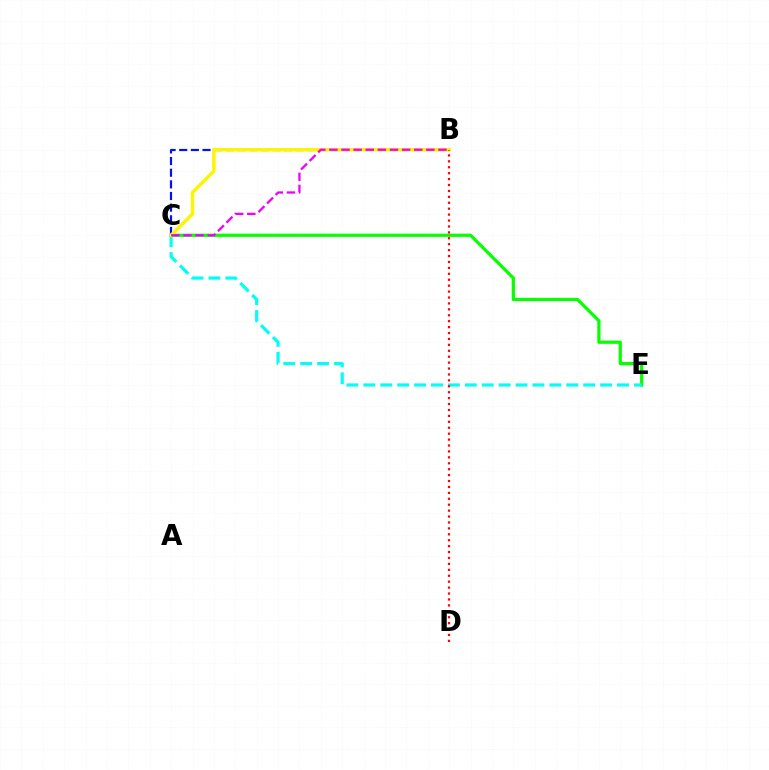{('B', 'C'): [{'color': '#0010ff', 'line_style': 'dashed', 'thickness': 1.58}, {'color': '#fcf500', 'line_style': 'solid', 'thickness': 2.48}, {'color': '#ee00ff', 'line_style': 'dashed', 'thickness': 1.65}], ('C', 'E'): [{'color': '#08ff00', 'line_style': 'solid', 'thickness': 2.31}, {'color': '#00fff6', 'line_style': 'dashed', 'thickness': 2.3}], ('B', 'D'): [{'color': '#ff0000', 'line_style': 'dotted', 'thickness': 1.61}]}